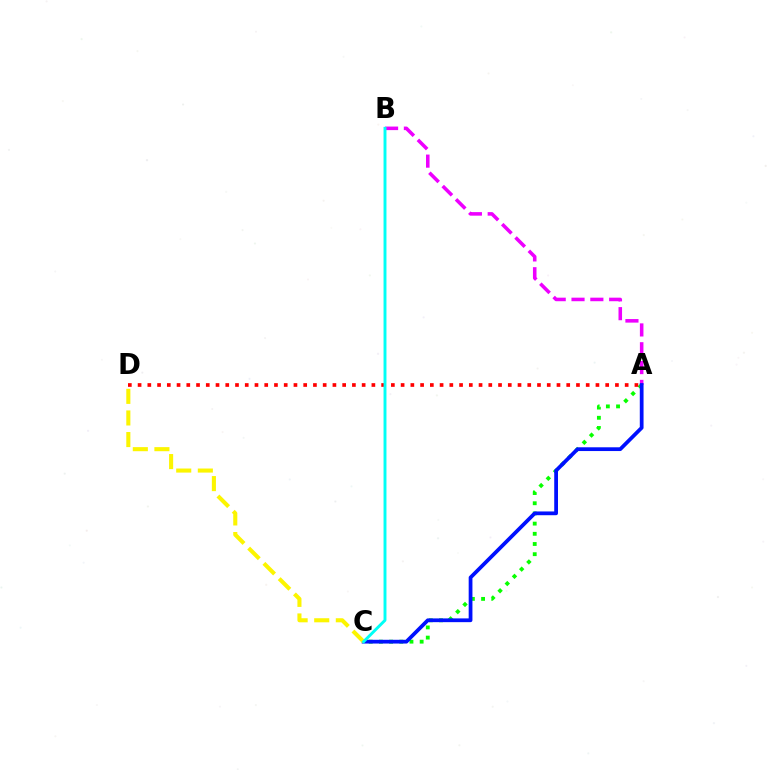{('A', 'C'): [{'color': '#08ff00', 'line_style': 'dotted', 'thickness': 2.77}, {'color': '#0010ff', 'line_style': 'solid', 'thickness': 2.71}], ('A', 'D'): [{'color': '#ff0000', 'line_style': 'dotted', 'thickness': 2.65}], ('A', 'B'): [{'color': '#ee00ff', 'line_style': 'dashed', 'thickness': 2.56}], ('C', 'D'): [{'color': '#fcf500', 'line_style': 'dashed', 'thickness': 2.93}], ('B', 'C'): [{'color': '#00fff6', 'line_style': 'solid', 'thickness': 2.11}]}